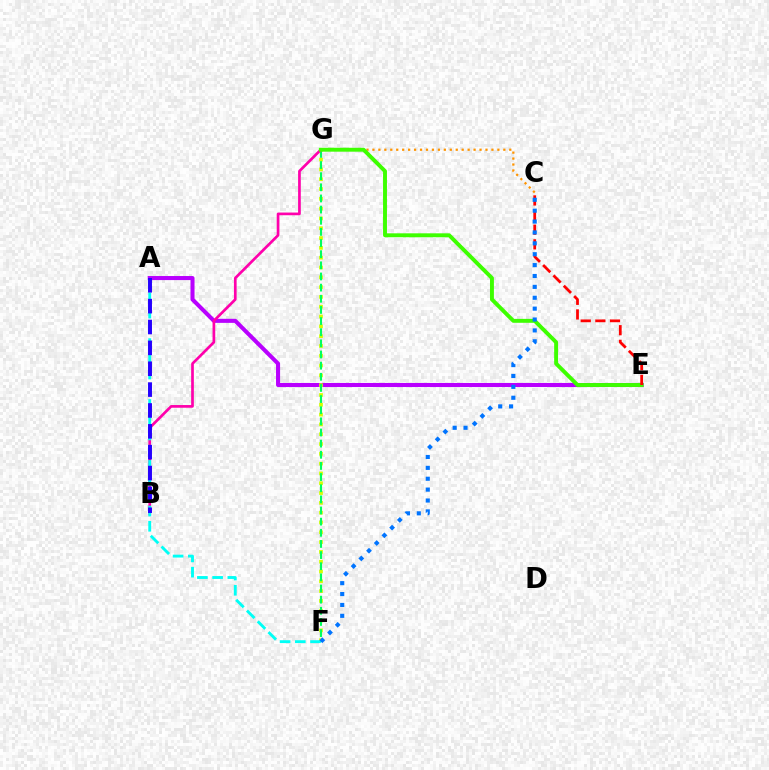{('C', 'G'): [{'color': '#ff9400', 'line_style': 'dotted', 'thickness': 1.62}], ('A', 'E'): [{'color': '#b900ff', 'line_style': 'solid', 'thickness': 2.92}], ('F', 'G'): [{'color': '#d1ff00', 'line_style': 'dotted', 'thickness': 2.66}, {'color': '#00ff5c', 'line_style': 'dashed', 'thickness': 1.51}], ('B', 'G'): [{'color': '#ff00ac', 'line_style': 'solid', 'thickness': 1.94}], ('E', 'G'): [{'color': '#3dff00', 'line_style': 'solid', 'thickness': 2.82}], ('C', 'E'): [{'color': '#ff0000', 'line_style': 'dashed', 'thickness': 1.99}], ('A', 'F'): [{'color': '#00fff6', 'line_style': 'dashed', 'thickness': 2.07}], ('A', 'B'): [{'color': '#2500ff', 'line_style': 'dashed', 'thickness': 2.83}], ('C', 'F'): [{'color': '#0074ff', 'line_style': 'dotted', 'thickness': 2.96}]}